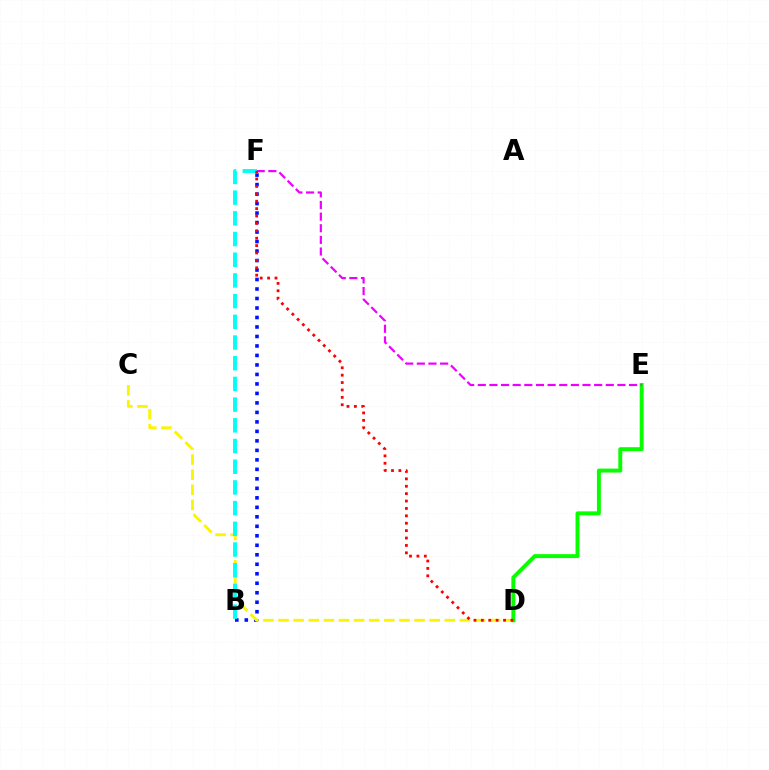{('B', 'F'): [{'color': '#0010ff', 'line_style': 'dotted', 'thickness': 2.58}, {'color': '#00fff6', 'line_style': 'dashed', 'thickness': 2.81}], ('C', 'D'): [{'color': '#fcf500', 'line_style': 'dashed', 'thickness': 2.05}], ('D', 'E'): [{'color': '#08ff00', 'line_style': 'solid', 'thickness': 2.83}], ('E', 'F'): [{'color': '#ee00ff', 'line_style': 'dashed', 'thickness': 1.58}], ('D', 'F'): [{'color': '#ff0000', 'line_style': 'dotted', 'thickness': 2.01}]}